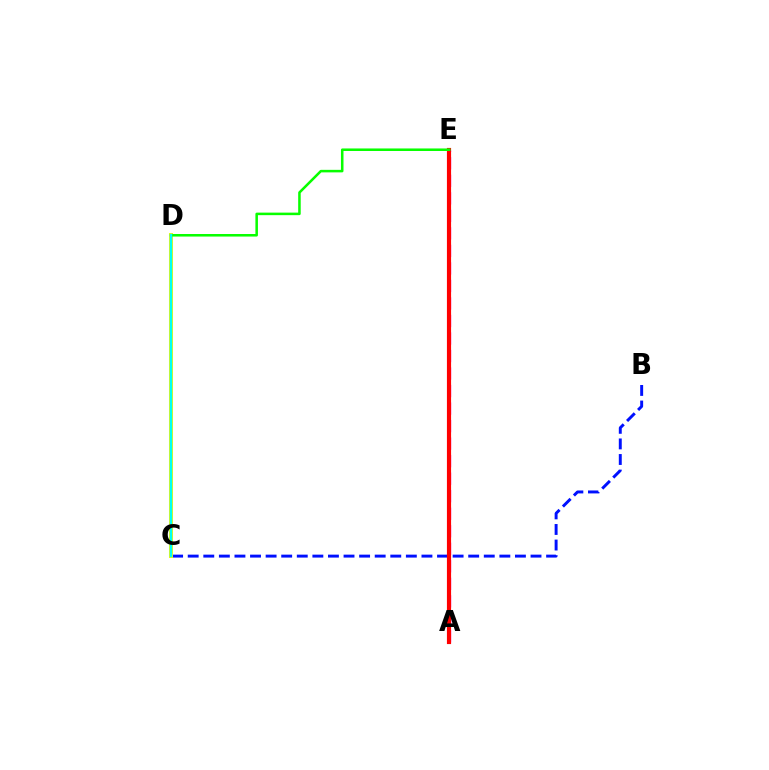{('A', 'E'): [{'color': '#ee00ff', 'line_style': 'dashed', 'thickness': 2.38}, {'color': '#ff0000', 'line_style': 'solid', 'thickness': 2.99}], ('B', 'C'): [{'color': '#0010ff', 'line_style': 'dashed', 'thickness': 2.12}], ('C', 'D'): [{'color': '#fcf500', 'line_style': 'solid', 'thickness': 2.9}, {'color': '#00fff6', 'line_style': 'solid', 'thickness': 1.78}], ('D', 'E'): [{'color': '#08ff00', 'line_style': 'solid', 'thickness': 1.83}]}